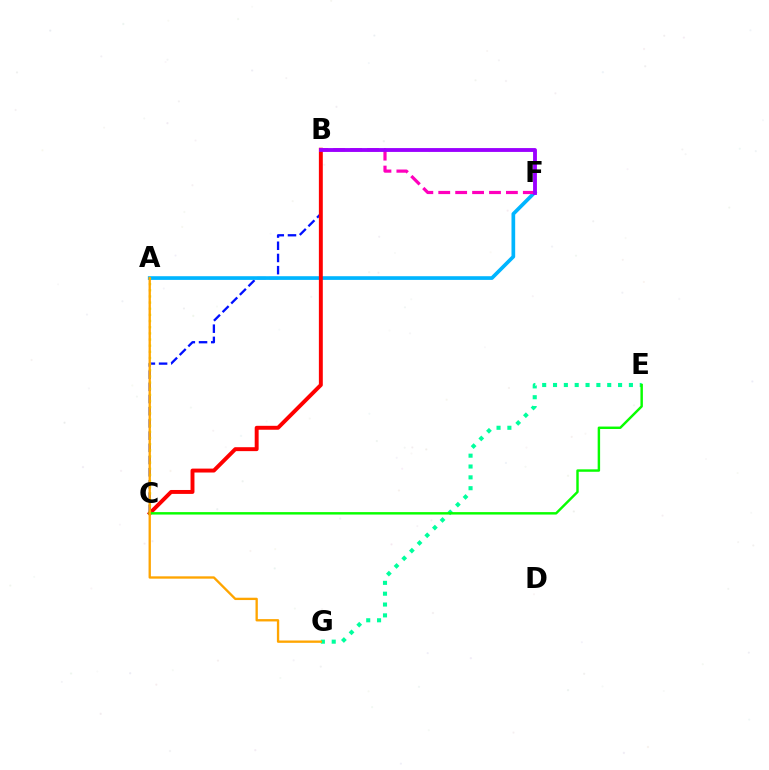{('E', 'G'): [{'color': '#00ff9d', 'line_style': 'dotted', 'thickness': 2.95}], ('B', 'C'): [{'color': '#0010ff', 'line_style': 'dashed', 'thickness': 1.66}, {'color': '#ff0000', 'line_style': 'solid', 'thickness': 2.83}], ('A', 'F'): [{'color': '#00b5ff', 'line_style': 'solid', 'thickness': 2.65}], ('A', 'C'): [{'color': '#b3ff00', 'line_style': 'dotted', 'thickness': 1.67}], ('B', 'F'): [{'color': '#ff00bd', 'line_style': 'dashed', 'thickness': 2.3}, {'color': '#9b00ff', 'line_style': 'solid', 'thickness': 2.78}], ('C', 'E'): [{'color': '#08ff00', 'line_style': 'solid', 'thickness': 1.76}], ('A', 'G'): [{'color': '#ffa500', 'line_style': 'solid', 'thickness': 1.68}]}